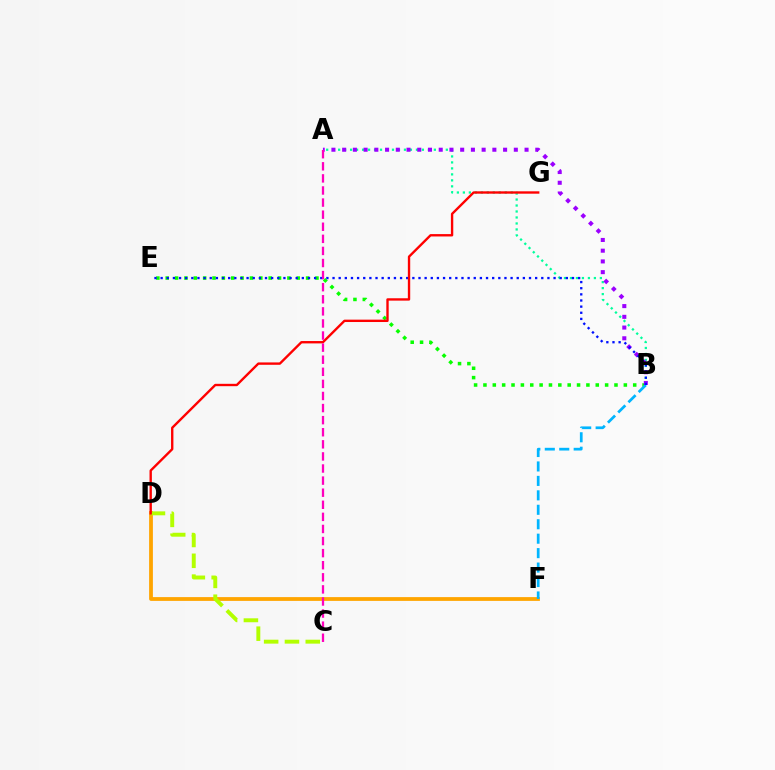{('A', 'B'): [{'color': '#00ff9d', 'line_style': 'dotted', 'thickness': 1.63}, {'color': '#9b00ff', 'line_style': 'dotted', 'thickness': 2.92}], ('B', 'E'): [{'color': '#08ff00', 'line_style': 'dotted', 'thickness': 2.54}, {'color': '#0010ff', 'line_style': 'dotted', 'thickness': 1.67}], ('D', 'F'): [{'color': '#ffa500', 'line_style': 'solid', 'thickness': 2.72}], ('B', 'F'): [{'color': '#00b5ff', 'line_style': 'dashed', 'thickness': 1.96}], ('C', 'D'): [{'color': '#b3ff00', 'line_style': 'dashed', 'thickness': 2.83}], ('D', 'G'): [{'color': '#ff0000', 'line_style': 'solid', 'thickness': 1.71}], ('A', 'C'): [{'color': '#ff00bd', 'line_style': 'dashed', 'thickness': 1.64}]}